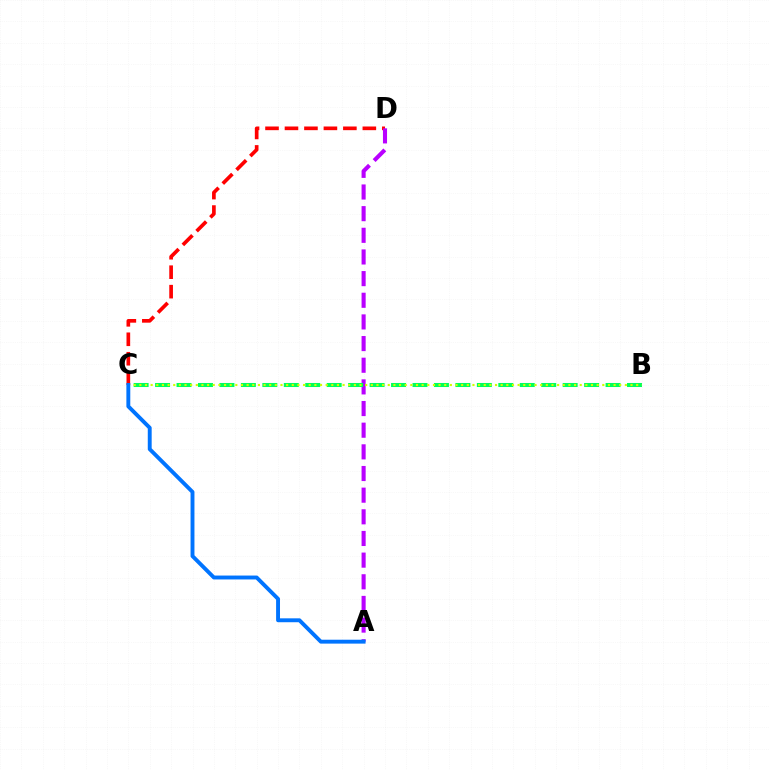{('C', 'D'): [{'color': '#ff0000', 'line_style': 'dashed', 'thickness': 2.64}], ('A', 'D'): [{'color': '#b900ff', 'line_style': 'dashed', 'thickness': 2.94}], ('B', 'C'): [{'color': '#00ff5c', 'line_style': 'dashed', 'thickness': 2.91}, {'color': '#d1ff00', 'line_style': 'dotted', 'thickness': 1.53}], ('A', 'C'): [{'color': '#0074ff', 'line_style': 'solid', 'thickness': 2.81}]}